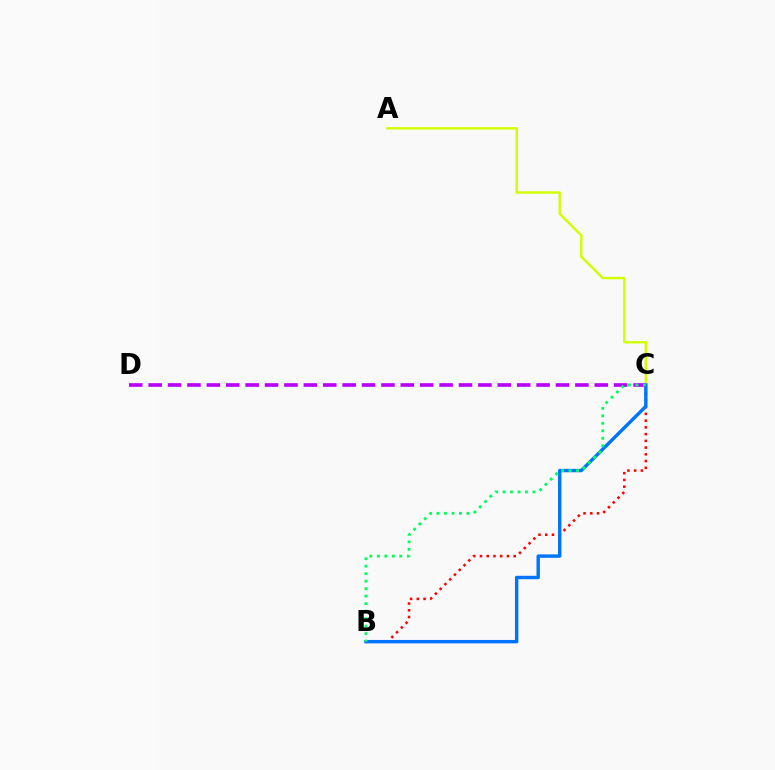{('B', 'C'): [{'color': '#ff0000', 'line_style': 'dotted', 'thickness': 1.83}, {'color': '#0074ff', 'line_style': 'solid', 'thickness': 2.46}, {'color': '#00ff5c', 'line_style': 'dotted', 'thickness': 2.03}], ('A', 'C'): [{'color': '#d1ff00', 'line_style': 'solid', 'thickness': 1.75}], ('C', 'D'): [{'color': '#b900ff', 'line_style': 'dashed', 'thickness': 2.63}]}